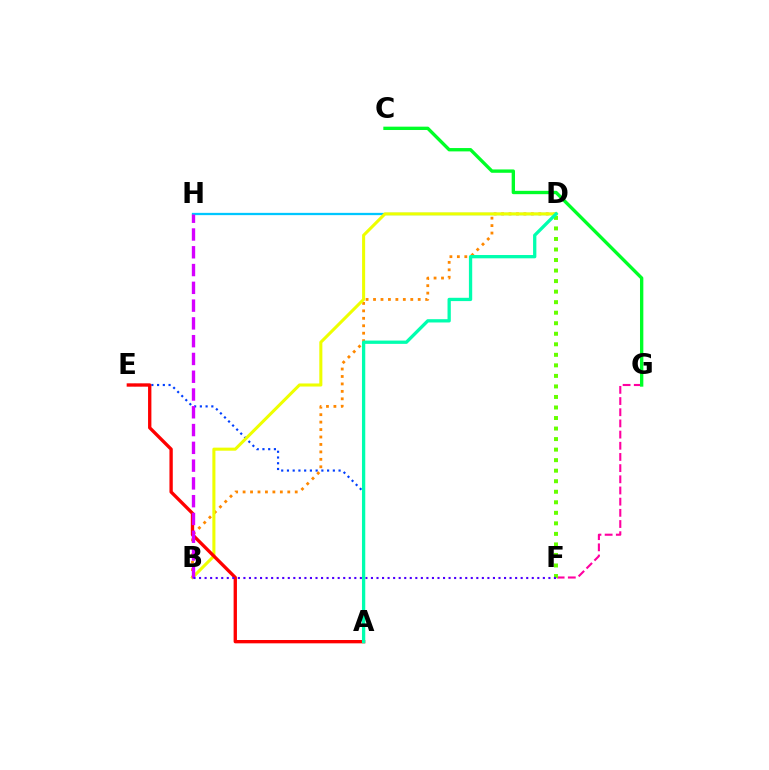{('A', 'E'): [{'color': '#003fff', 'line_style': 'dotted', 'thickness': 1.56}, {'color': '#ff0000', 'line_style': 'solid', 'thickness': 2.4}], ('D', 'H'): [{'color': '#00c7ff', 'line_style': 'solid', 'thickness': 1.64}], ('B', 'D'): [{'color': '#ff8800', 'line_style': 'dotted', 'thickness': 2.02}, {'color': '#eeff00', 'line_style': 'solid', 'thickness': 2.2}], ('F', 'G'): [{'color': '#ff00a0', 'line_style': 'dashed', 'thickness': 1.52}], ('C', 'G'): [{'color': '#00ff27', 'line_style': 'solid', 'thickness': 2.41}], ('D', 'F'): [{'color': '#66ff00', 'line_style': 'dotted', 'thickness': 2.86}], ('B', 'H'): [{'color': '#d600ff', 'line_style': 'dashed', 'thickness': 2.42}], ('B', 'F'): [{'color': '#4f00ff', 'line_style': 'dotted', 'thickness': 1.51}], ('A', 'D'): [{'color': '#00ffaf', 'line_style': 'solid', 'thickness': 2.37}]}